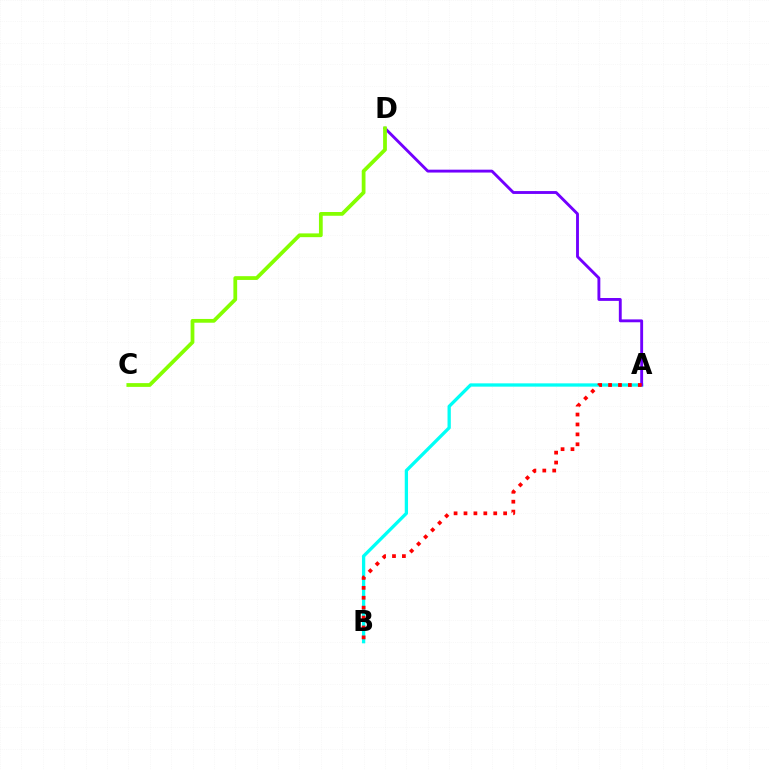{('A', 'B'): [{'color': '#00fff6', 'line_style': 'solid', 'thickness': 2.37}, {'color': '#ff0000', 'line_style': 'dotted', 'thickness': 2.69}], ('A', 'D'): [{'color': '#7200ff', 'line_style': 'solid', 'thickness': 2.07}], ('C', 'D'): [{'color': '#84ff00', 'line_style': 'solid', 'thickness': 2.71}]}